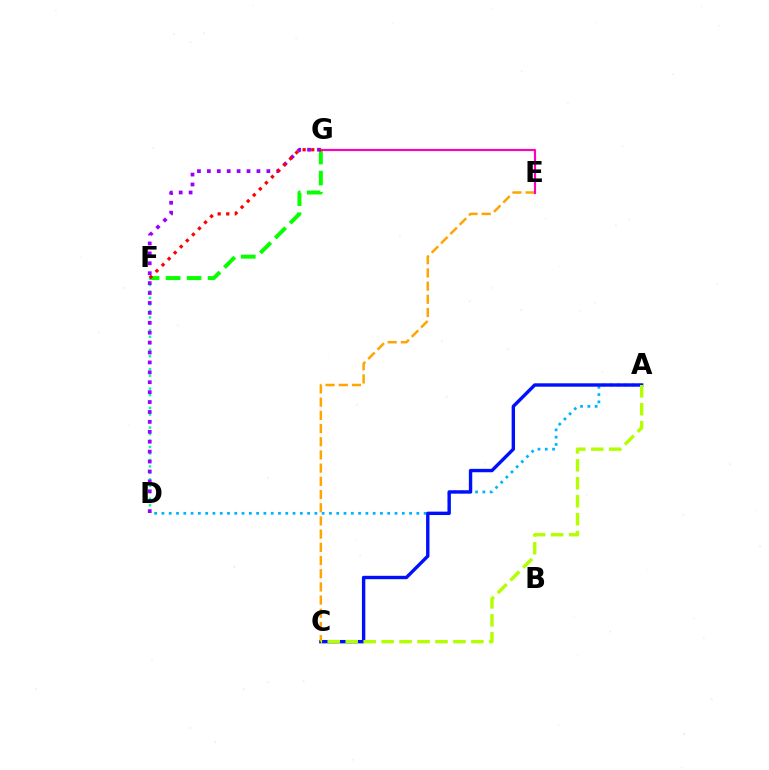{('F', 'G'): [{'color': '#08ff00', 'line_style': 'dashed', 'thickness': 2.86}, {'color': '#ff0000', 'line_style': 'dotted', 'thickness': 2.33}], ('A', 'D'): [{'color': '#00b5ff', 'line_style': 'dotted', 'thickness': 1.98}], ('A', 'C'): [{'color': '#0010ff', 'line_style': 'solid', 'thickness': 2.44}, {'color': '#b3ff00', 'line_style': 'dashed', 'thickness': 2.44}], ('D', 'F'): [{'color': '#00ff9d', 'line_style': 'dotted', 'thickness': 1.76}], ('D', 'G'): [{'color': '#9b00ff', 'line_style': 'dotted', 'thickness': 2.69}], ('C', 'E'): [{'color': '#ffa500', 'line_style': 'dashed', 'thickness': 1.79}], ('E', 'G'): [{'color': '#ff00bd', 'line_style': 'solid', 'thickness': 1.56}]}